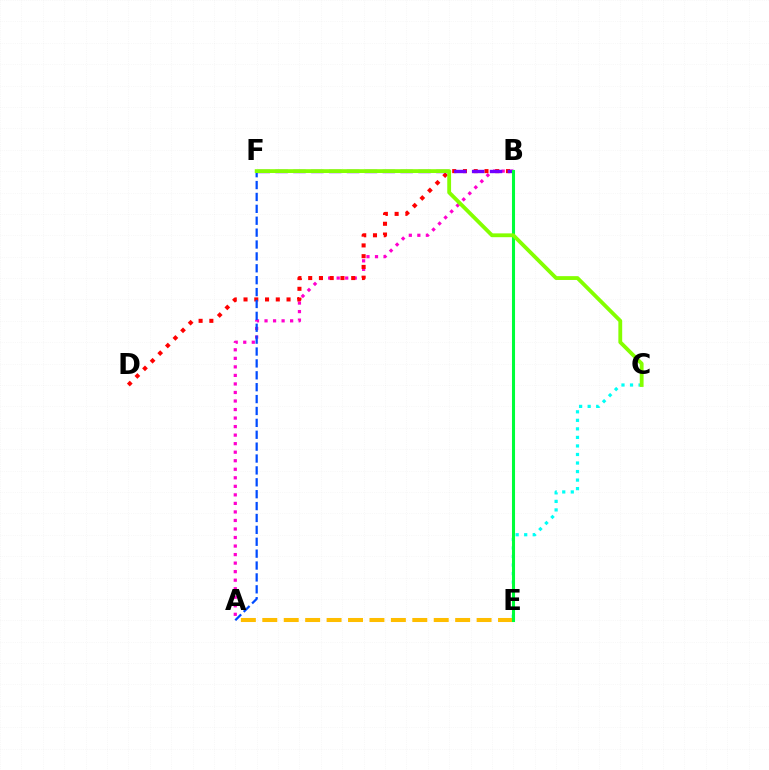{('A', 'B'): [{'color': '#ff00cf', 'line_style': 'dotted', 'thickness': 2.32}], ('B', 'D'): [{'color': '#ff0000', 'line_style': 'dotted', 'thickness': 2.92}], ('C', 'E'): [{'color': '#00fff6', 'line_style': 'dotted', 'thickness': 2.32}], ('A', 'F'): [{'color': '#004bff', 'line_style': 'dashed', 'thickness': 1.62}], ('A', 'E'): [{'color': '#ffbd00', 'line_style': 'dashed', 'thickness': 2.91}], ('B', 'F'): [{'color': '#7200ff', 'line_style': 'dashed', 'thickness': 2.43}], ('B', 'E'): [{'color': '#00ff39', 'line_style': 'solid', 'thickness': 2.21}], ('C', 'F'): [{'color': '#84ff00', 'line_style': 'solid', 'thickness': 2.75}]}